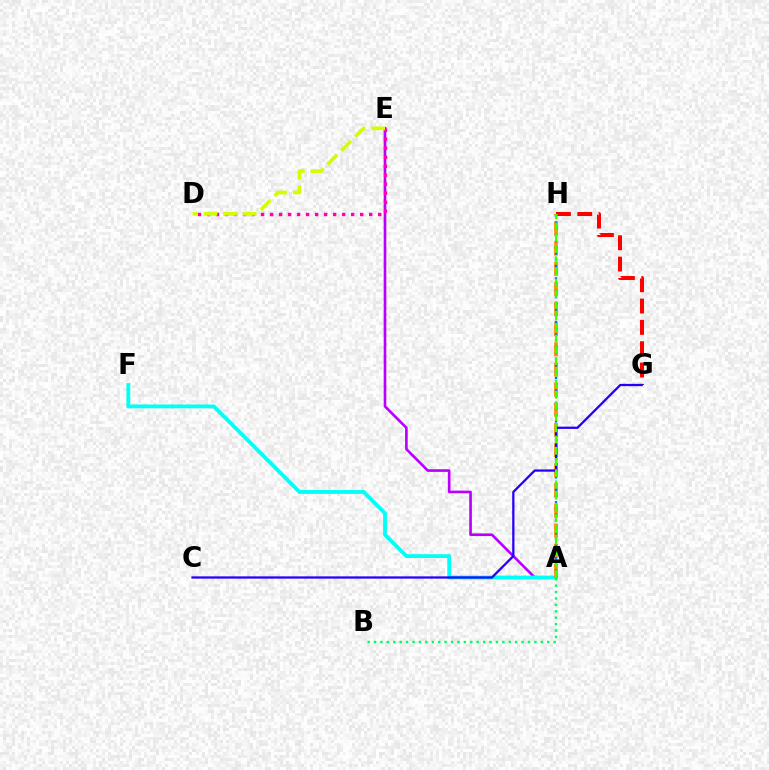{('A', 'E'): [{'color': '#b900ff', 'line_style': 'solid', 'thickness': 1.91}], ('G', 'H'): [{'color': '#ff0000', 'line_style': 'dashed', 'thickness': 2.9}], ('D', 'E'): [{'color': '#ff00ac', 'line_style': 'dotted', 'thickness': 2.45}, {'color': '#d1ff00', 'line_style': 'dashed', 'thickness': 2.66}], ('A', 'F'): [{'color': '#00fff6', 'line_style': 'solid', 'thickness': 2.75}], ('A', 'H'): [{'color': '#ff9400', 'line_style': 'dashed', 'thickness': 2.74}, {'color': '#0074ff', 'line_style': 'dotted', 'thickness': 1.69}, {'color': '#3dff00', 'line_style': 'dashed', 'thickness': 1.52}], ('C', 'G'): [{'color': '#2500ff', 'line_style': 'solid', 'thickness': 1.64}], ('A', 'B'): [{'color': '#00ff5c', 'line_style': 'dotted', 'thickness': 1.74}]}